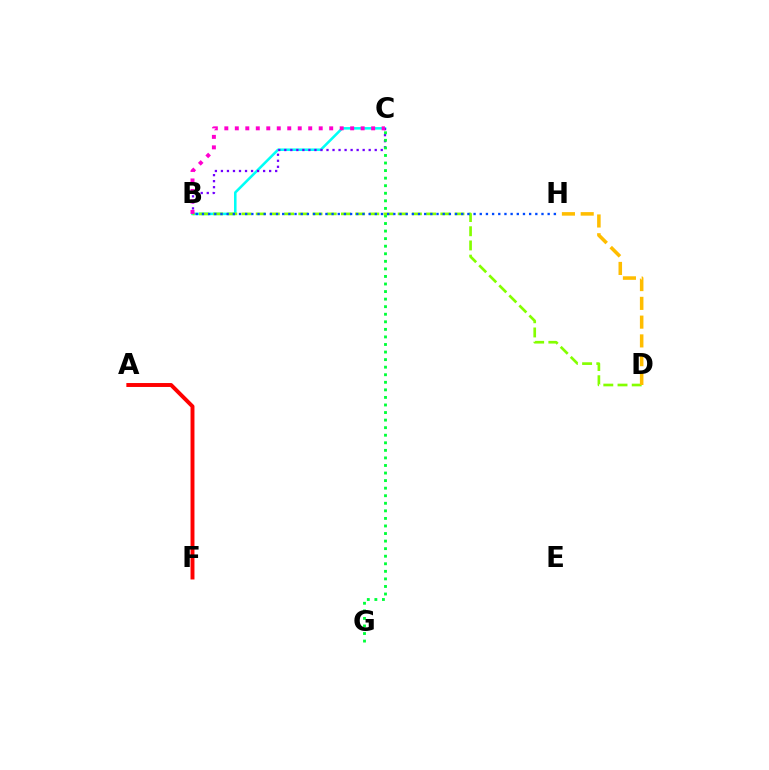{('B', 'C'): [{'color': '#00fff6', 'line_style': 'solid', 'thickness': 1.84}, {'color': '#7200ff', 'line_style': 'dotted', 'thickness': 1.64}, {'color': '#ff00cf', 'line_style': 'dotted', 'thickness': 2.85}], ('A', 'F'): [{'color': '#ff0000', 'line_style': 'solid', 'thickness': 2.83}], ('C', 'G'): [{'color': '#00ff39', 'line_style': 'dotted', 'thickness': 2.05}], ('B', 'D'): [{'color': '#84ff00', 'line_style': 'dashed', 'thickness': 1.93}], ('B', 'H'): [{'color': '#004bff', 'line_style': 'dotted', 'thickness': 1.68}], ('D', 'H'): [{'color': '#ffbd00', 'line_style': 'dashed', 'thickness': 2.55}]}